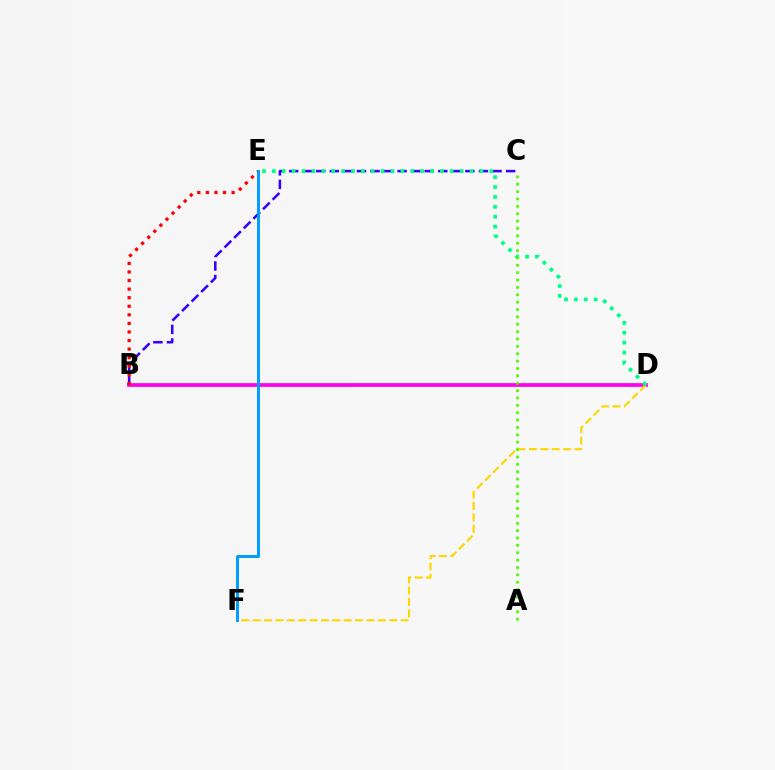{('B', 'D'): [{'color': '#ff00ed', 'line_style': 'solid', 'thickness': 2.69}], ('B', 'C'): [{'color': '#3700ff', 'line_style': 'dashed', 'thickness': 1.84}], ('B', 'E'): [{'color': '#ff0000', 'line_style': 'dotted', 'thickness': 2.33}], ('D', 'F'): [{'color': '#ffd500', 'line_style': 'dashed', 'thickness': 1.55}], ('D', 'E'): [{'color': '#00ff86', 'line_style': 'dotted', 'thickness': 2.69}], ('A', 'C'): [{'color': '#4fff00', 'line_style': 'dotted', 'thickness': 2.0}], ('E', 'F'): [{'color': '#009eff', 'line_style': 'solid', 'thickness': 2.13}]}